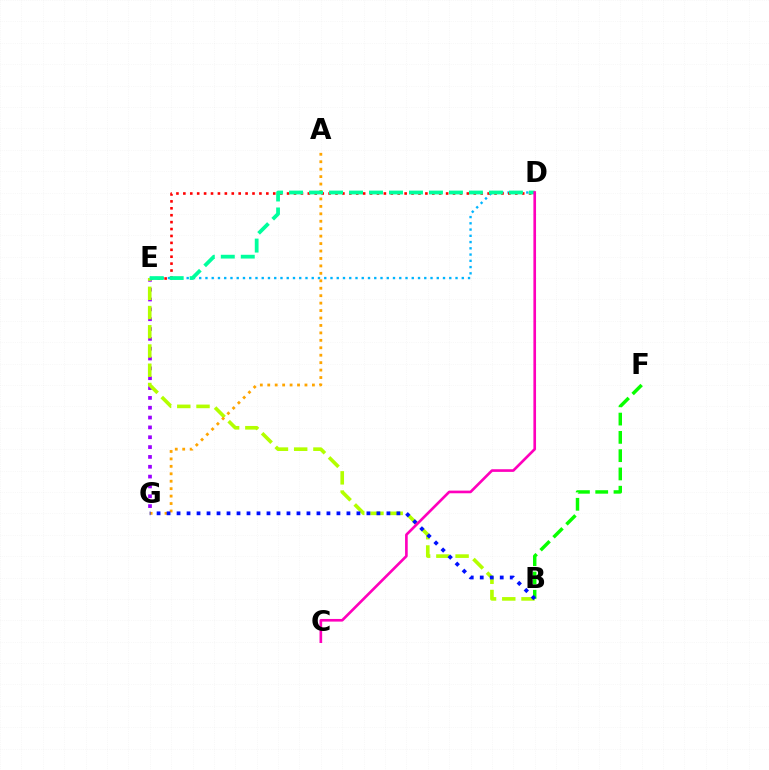{('E', 'G'): [{'color': '#9b00ff', 'line_style': 'dotted', 'thickness': 2.67}], ('D', 'E'): [{'color': '#00b5ff', 'line_style': 'dotted', 'thickness': 1.7}, {'color': '#ff0000', 'line_style': 'dotted', 'thickness': 1.88}, {'color': '#00ff9d', 'line_style': 'dashed', 'thickness': 2.72}], ('B', 'E'): [{'color': '#b3ff00', 'line_style': 'dashed', 'thickness': 2.61}], ('B', 'F'): [{'color': '#08ff00', 'line_style': 'dashed', 'thickness': 2.48}], ('A', 'G'): [{'color': '#ffa500', 'line_style': 'dotted', 'thickness': 2.02}], ('B', 'G'): [{'color': '#0010ff', 'line_style': 'dotted', 'thickness': 2.72}], ('C', 'D'): [{'color': '#ff00bd', 'line_style': 'solid', 'thickness': 1.91}]}